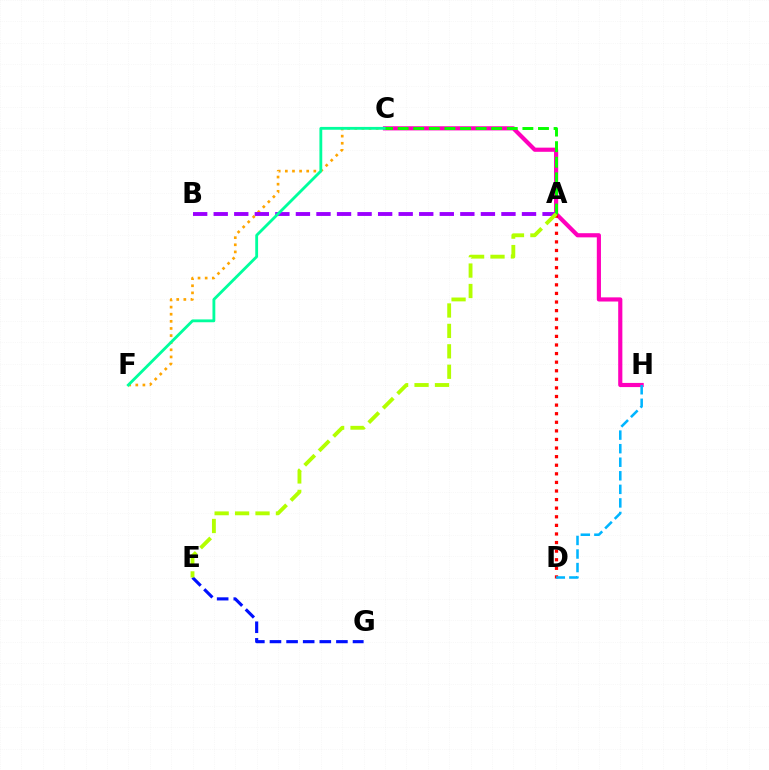{('C', 'F'): [{'color': '#ffa500', 'line_style': 'dotted', 'thickness': 1.93}, {'color': '#00ff9d', 'line_style': 'solid', 'thickness': 2.04}], ('C', 'H'): [{'color': '#ff00bd', 'line_style': 'solid', 'thickness': 2.99}], ('A', 'B'): [{'color': '#9b00ff', 'line_style': 'dashed', 'thickness': 2.79}], ('E', 'G'): [{'color': '#0010ff', 'line_style': 'dashed', 'thickness': 2.26}], ('A', 'D'): [{'color': '#ff0000', 'line_style': 'dotted', 'thickness': 2.33}], ('D', 'H'): [{'color': '#00b5ff', 'line_style': 'dashed', 'thickness': 1.84}], ('A', 'C'): [{'color': '#08ff00', 'line_style': 'dashed', 'thickness': 2.12}], ('A', 'E'): [{'color': '#b3ff00', 'line_style': 'dashed', 'thickness': 2.78}]}